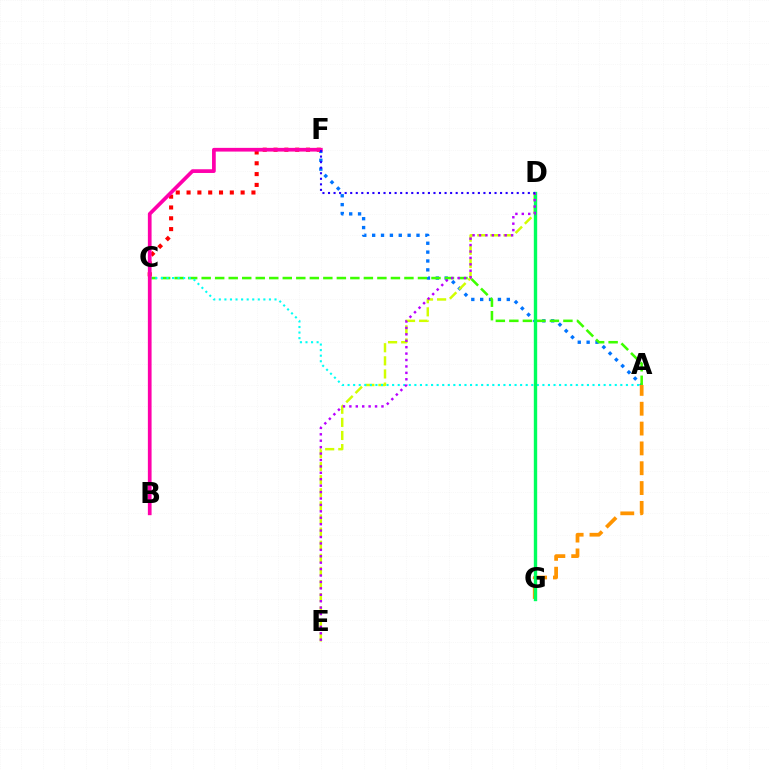{('A', 'F'): [{'color': '#0074ff', 'line_style': 'dotted', 'thickness': 2.41}], ('C', 'F'): [{'color': '#ff0000', 'line_style': 'dotted', 'thickness': 2.94}], ('A', 'C'): [{'color': '#3dff00', 'line_style': 'dashed', 'thickness': 1.84}, {'color': '#00fff6', 'line_style': 'dotted', 'thickness': 1.51}], ('D', 'E'): [{'color': '#d1ff00', 'line_style': 'dashed', 'thickness': 1.78}, {'color': '#b900ff', 'line_style': 'dotted', 'thickness': 1.74}], ('A', 'G'): [{'color': '#ff9400', 'line_style': 'dashed', 'thickness': 2.69}], ('D', 'G'): [{'color': '#00ff5c', 'line_style': 'solid', 'thickness': 2.43}], ('B', 'F'): [{'color': '#ff00ac', 'line_style': 'solid', 'thickness': 2.67}], ('D', 'F'): [{'color': '#2500ff', 'line_style': 'dotted', 'thickness': 1.51}]}